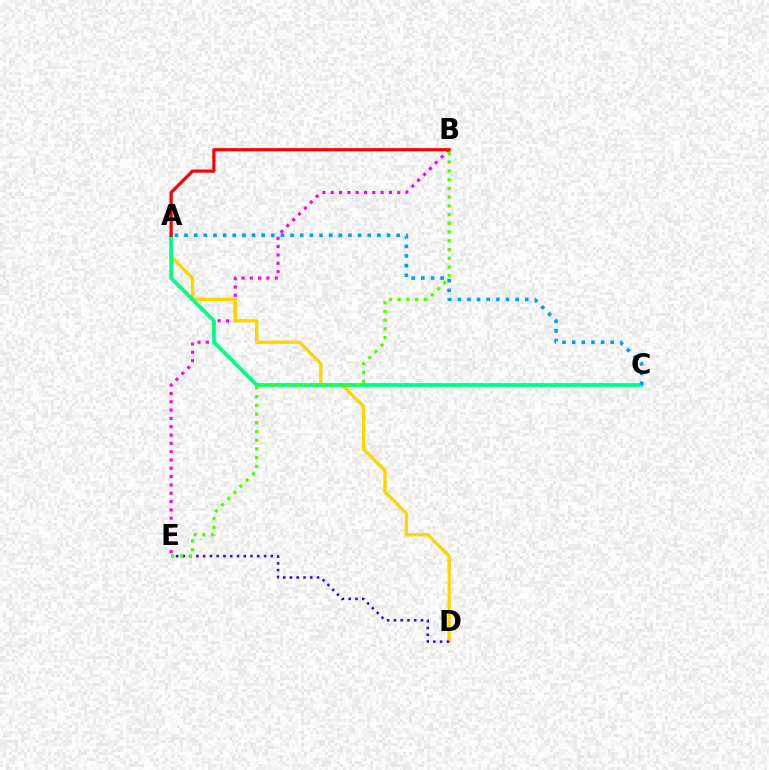{('B', 'E'): [{'color': '#ff00ed', 'line_style': 'dotted', 'thickness': 2.26}, {'color': '#4fff00', 'line_style': 'dotted', 'thickness': 2.37}], ('A', 'D'): [{'color': '#ffd500', 'line_style': 'solid', 'thickness': 2.41}], ('A', 'C'): [{'color': '#00ff86', 'line_style': 'solid', 'thickness': 2.74}, {'color': '#009eff', 'line_style': 'dotted', 'thickness': 2.62}], ('D', 'E'): [{'color': '#3700ff', 'line_style': 'dotted', 'thickness': 1.84}], ('A', 'B'): [{'color': '#ff0000', 'line_style': 'solid', 'thickness': 2.29}]}